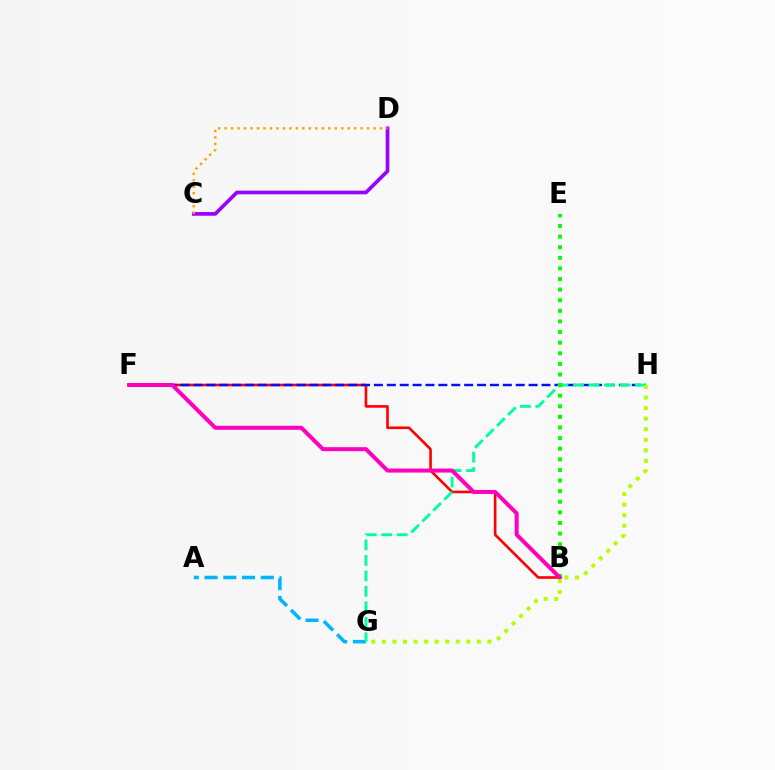{('A', 'G'): [{'color': '#00b5ff', 'line_style': 'dashed', 'thickness': 2.55}], ('B', 'F'): [{'color': '#ff0000', 'line_style': 'solid', 'thickness': 1.89}, {'color': '#ff00bd', 'line_style': 'solid', 'thickness': 2.89}], ('C', 'D'): [{'color': '#9b00ff', 'line_style': 'solid', 'thickness': 2.65}, {'color': '#ffa500', 'line_style': 'dotted', 'thickness': 1.76}], ('F', 'H'): [{'color': '#0010ff', 'line_style': 'dashed', 'thickness': 1.75}], ('G', 'H'): [{'color': '#00ff9d', 'line_style': 'dashed', 'thickness': 2.1}, {'color': '#b3ff00', 'line_style': 'dotted', 'thickness': 2.87}], ('B', 'E'): [{'color': '#08ff00', 'line_style': 'dotted', 'thickness': 2.88}]}